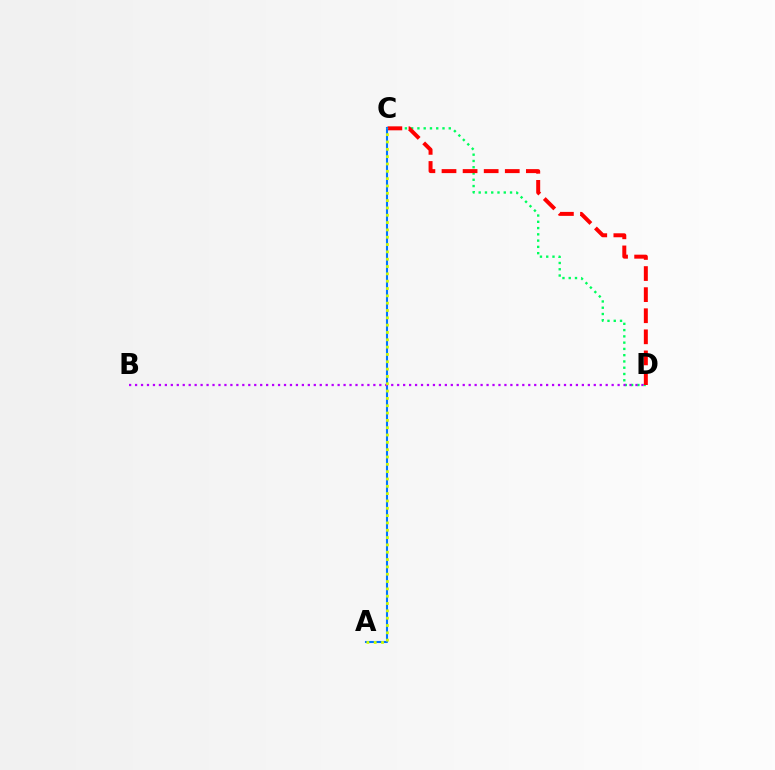{('C', 'D'): [{'color': '#00ff5c', 'line_style': 'dotted', 'thickness': 1.7}, {'color': '#ff0000', 'line_style': 'dashed', 'thickness': 2.86}], ('A', 'C'): [{'color': '#0074ff', 'line_style': 'solid', 'thickness': 1.51}, {'color': '#d1ff00', 'line_style': 'dotted', 'thickness': 1.99}], ('B', 'D'): [{'color': '#b900ff', 'line_style': 'dotted', 'thickness': 1.62}]}